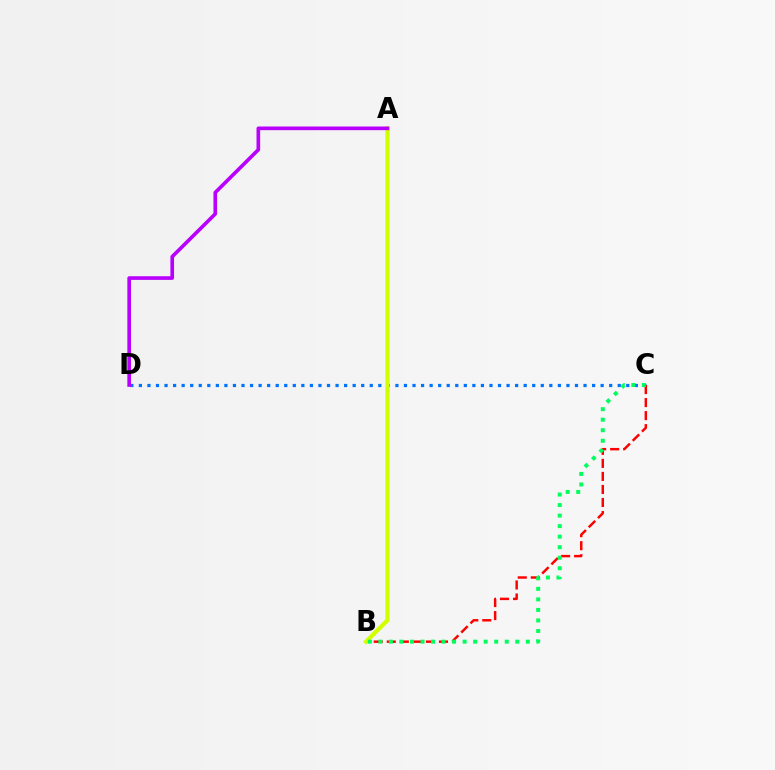{('C', 'D'): [{'color': '#0074ff', 'line_style': 'dotted', 'thickness': 2.32}], ('B', 'C'): [{'color': '#ff0000', 'line_style': 'dashed', 'thickness': 1.77}, {'color': '#00ff5c', 'line_style': 'dotted', 'thickness': 2.86}], ('A', 'B'): [{'color': '#d1ff00', 'line_style': 'solid', 'thickness': 2.99}], ('A', 'D'): [{'color': '#b900ff', 'line_style': 'solid', 'thickness': 2.63}]}